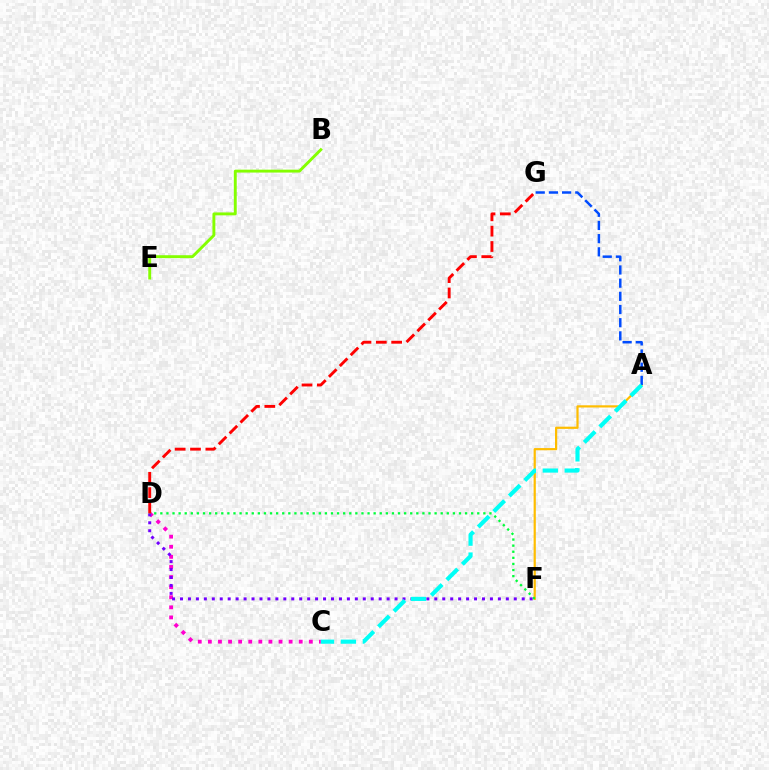{('C', 'D'): [{'color': '#ff00cf', 'line_style': 'dotted', 'thickness': 2.74}], ('B', 'E'): [{'color': '#84ff00', 'line_style': 'solid', 'thickness': 2.09}], ('A', 'F'): [{'color': '#ffbd00', 'line_style': 'solid', 'thickness': 1.59}], ('D', 'F'): [{'color': '#7200ff', 'line_style': 'dotted', 'thickness': 2.16}, {'color': '#00ff39', 'line_style': 'dotted', 'thickness': 1.66}], ('A', 'G'): [{'color': '#004bff', 'line_style': 'dashed', 'thickness': 1.79}], ('A', 'C'): [{'color': '#00fff6', 'line_style': 'dashed', 'thickness': 2.98}], ('D', 'G'): [{'color': '#ff0000', 'line_style': 'dashed', 'thickness': 2.08}]}